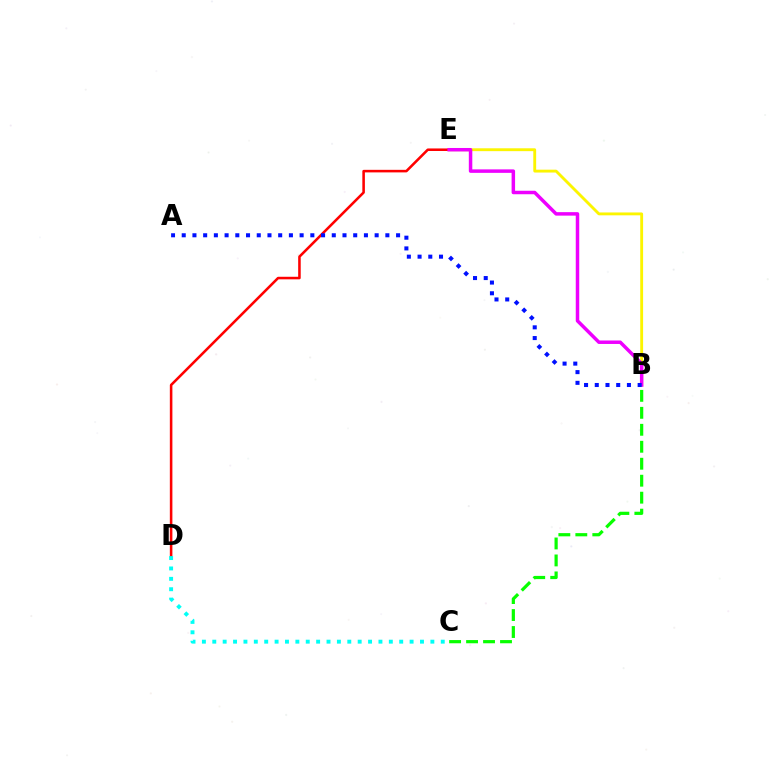{('B', 'E'): [{'color': '#fcf500', 'line_style': 'solid', 'thickness': 2.06}, {'color': '#ee00ff', 'line_style': 'solid', 'thickness': 2.51}], ('D', 'E'): [{'color': '#ff0000', 'line_style': 'solid', 'thickness': 1.84}], ('B', 'C'): [{'color': '#08ff00', 'line_style': 'dashed', 'thickness': 2.31}], ('C', 'D'): [{'color': '#00fff6', 'line_style': 'dotted', 'thickness': 2.82}], ('A', 'B'): [{'color': '#0010ff', 'line_style': 'dotted', 'thickness': 2.91}]}